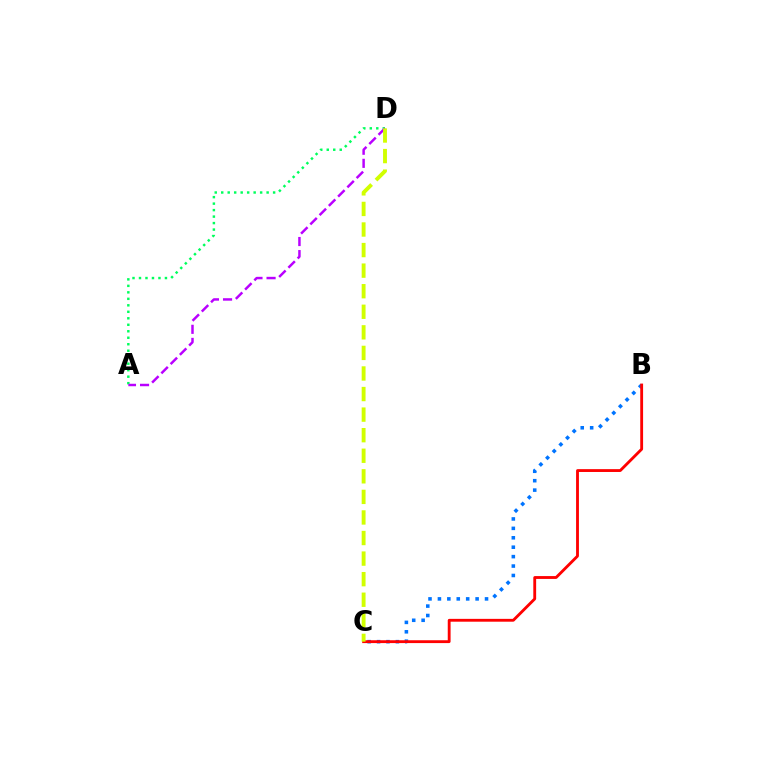{('B', 'C'): [{'color': '#0074ff', 'line_style': 'dotted', 'thickness': 2.56}, {'color': '#ff0000', 'line_style': 'solid', 'thickness': 2.05}], ('A', 'D'): [{'color': '#00ff5c', 'line_style': 'dotted', 'thickness': 1.76}, {'color': '#b900ff', 'line_style': 'dashed', 'thickness': 1.78}], ('C', 'D'): [{'color': '#d1ff00', 'line_style': 'dashed', 'thickness': 2.79}]}